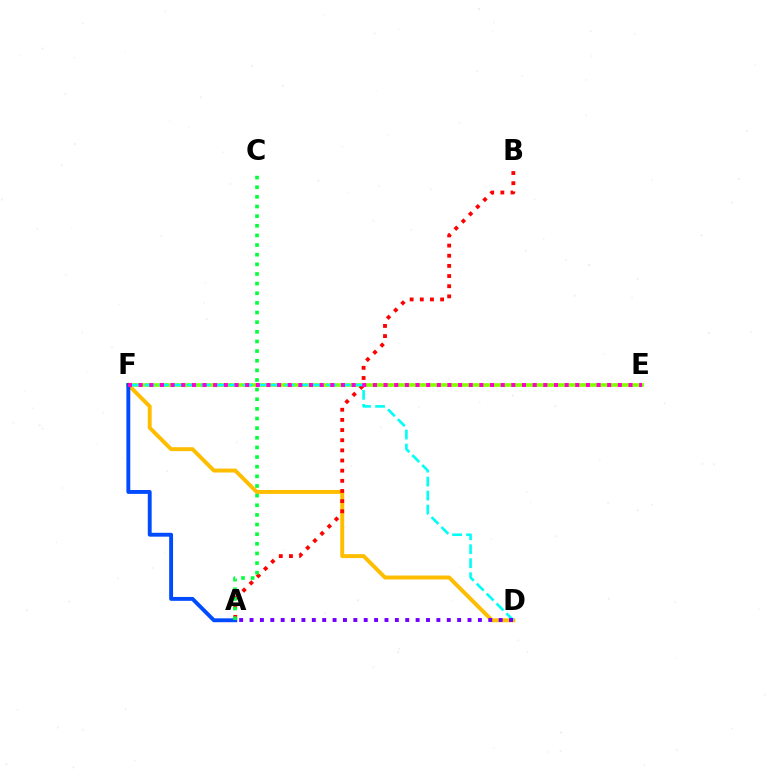{('D', 'F'): [{'color': '#ffbd00', 'line_style': 'solid', 'thickness': 2.84}, {'color': '#00fff6', 'line_style': 'dashed', 'thickness': 1.9}], ('E', 'F'): [{'color': '#84ff00', 'line_style': 'solid', 'thickness': 2.62}, {'color': '#ff00cf', 'line_style': 'dotted', 'thickness': 2.89}], ('A', 'B'): [{'color': '#ff0000', 'line_style': 'dotted', 'thickness': 2.76}], ('A', 'F'): [{'color': '#004bff', 'line_style': 'solid', 'thickness': 2.8}], ('A', 'D'): [{'color': '#7200ff', 'line_style': 'dotted', 'thickness': 2.82}], ('A', 'C'): [{'color': '#00ff39', 'line_style': 'dotted', 'thickness': 2.62}]}